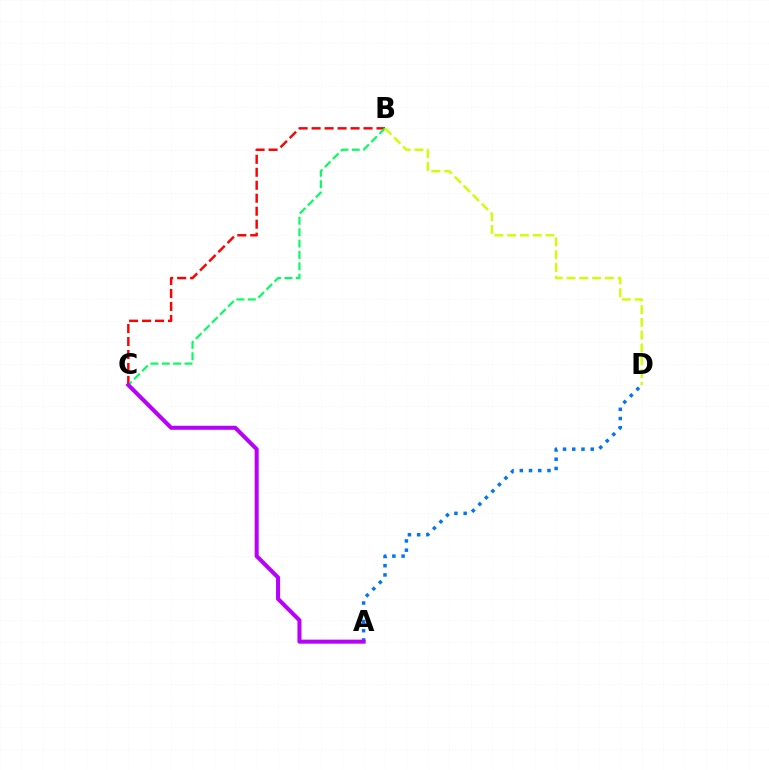{('B', 'C'): [{'color': '#ff0000', 'line_style': 'dashed', 'thickness': 1.76}, {'color': '#00ff5c', 'line_style': 'dashed', 'thickness': 1.55}], ('A', 'D'): [{'color': '#0074ff', 'line_style': 'dotted', 'thickness': 2.51}], ('A', 'C'): [{'color': '#b900ff', 'line_style': 'solid', 'thickness': 2.9}], ('B', 'D'): [{'color': '#d1ff00', 'line_style': 'dashed', 'thickness': 1.73}]}